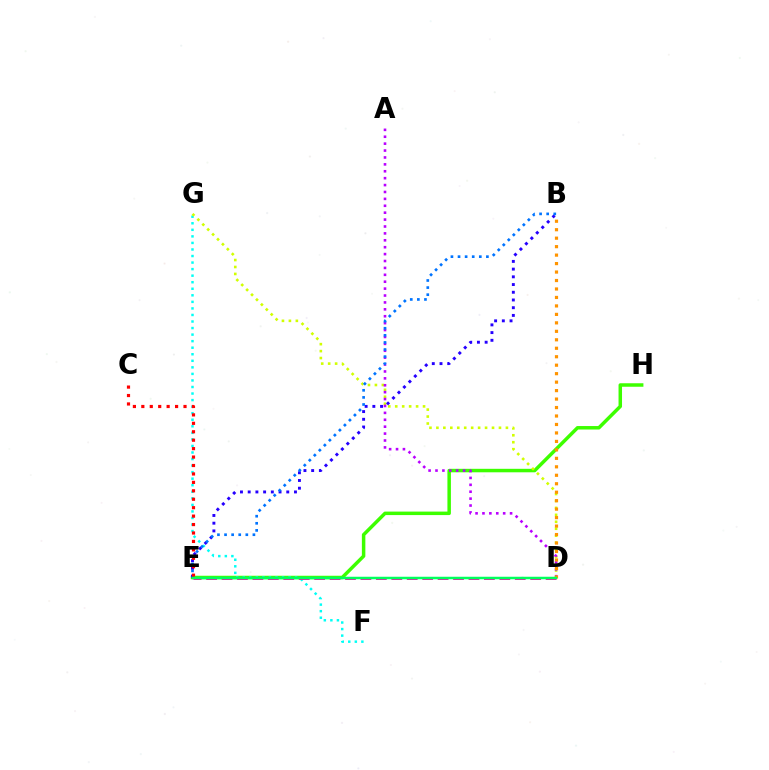{('E', 'H'): [{'color': '#3dff00', 'line_style': 'solid', 'thickness': 2.51}], ('F', 'G'): [{'color': '#00fff6', 'line_style': 'dotted', 'thickness': 1.78}], ('D', 'G'): [{'color': '#d1ff00', 'line_style': 'dotted', 'thickness': 1.89}], ('B', 'E'): [{'color': '#2500ff', 'line_style': 'dotted', 'thickness': 2.1}, {'color': '#0074ff', 'line_style': 'dotted', 'thickness': 1.93}], ('A', 'D'): [{'color': '#b900ff', 'line_style': 'dotted', 'thickness': 1.88}], ('B', 'D'): [{'color': '#ff9400', 'line_style': 'dotted', 'thickness': 2.3}], ('D', 'E'): [{'color': '#ff00ac', 'line_style': 'dashed', 'thickness': 2.1}, {'color': '#00ff5c', 'line_style': 'solid', 'thickness': 1.8}], ('C', 'E'): [{'color': '#ff0000', 'line_style': 'dotted', 'thickness': 2.29}]}